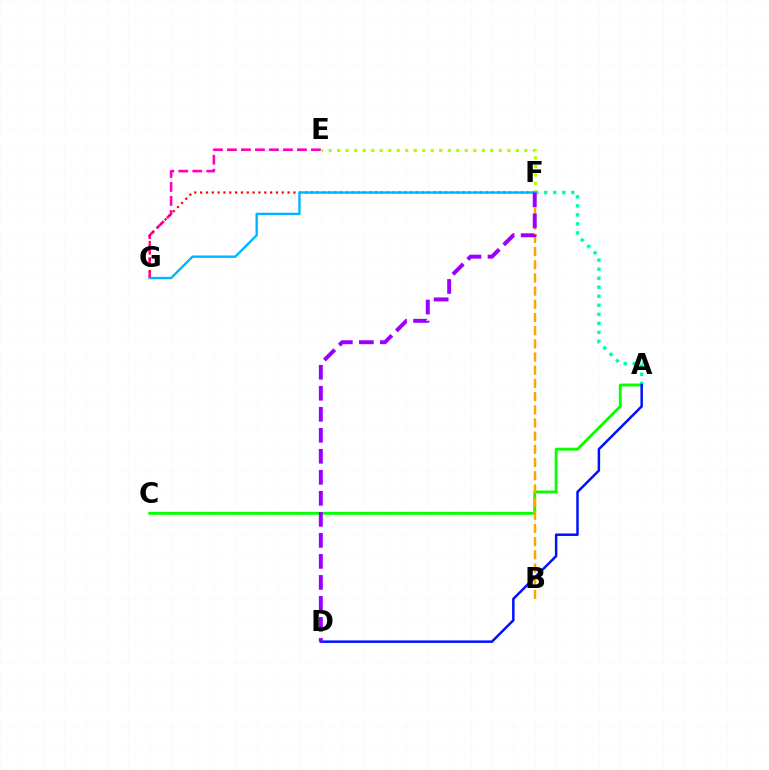{('E', 'G'): [{'color': '#ff00bd', 'line_style': 'dashed', 'thickness': 1.9}], ('E', 'F'): [{'color': '#b3ff00', 'line_style': 'dotted', 'thickness': 2.31}], ('F', 'G'): [{'color': '#ff0000', 'line_style': 'dotted', 'thickness': 1.58}, {'color': '#00b5ff', 'line_style': 'solid', 'thickness': 1.7}], ('A', 'C'): [{'color': '#08ff00', 'line_style': 'solid', 'thickness': 2.08}], ('B', 'F'): [{'color': '#ffa500', 'line_style': 'dashed', 'thickness': 1.79}], ('A', 'F'): [{'color': '#00ff9d', 'line_style': 'dotted', 'thickness': 2.45}], ('A', 'D'): [{'color': '#0010ff', 'line_style': 'solid', 'thickness': 1.79}], ('D', 'F'): [{'color': '#9b00ff', 'line_style': 'dashed', 'thickness': 2.85}]}